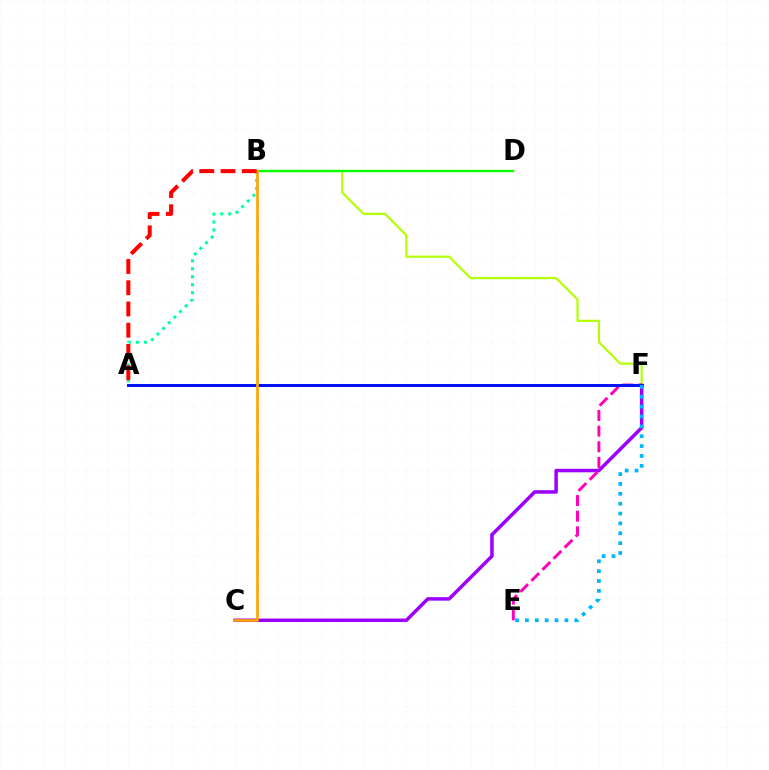{('C', 'F'): [{'color': '#9b00ff', 'line_style': 'solid', 'thickness': 2.52}], ('B', 'F'): [{'color': '#b3ff00', 'line_style': 'solid', 'thickness': 1.57}], ('E', 'F'): [{'color': '#ff00bd', 'line_style': 'dashed', 'thickness': 2.13}, {'color': '#00b5ff', 'line_style': 'dotted', 'thickness': 2.68}], ('A', 'B'): [{'color': '#00ff9d', 'line_style': 'dotted', 'thickness': 2.16}, {'color': '#ff0000', 'line_style': 'dashed', 'thickness': 2.89}], ('A', 'F'): [{'color': '#0010ff', 'line_style': 'solid', 'thickness': 2.13}], ('B', 'D'): [{'color': '#08ff00', 'line_style': 'solid', 'thickness': 1.7}], ('B', 'C'): [{'color': '#ffa500', 'line_style': 'solid', 'thickness': 1.94}]}